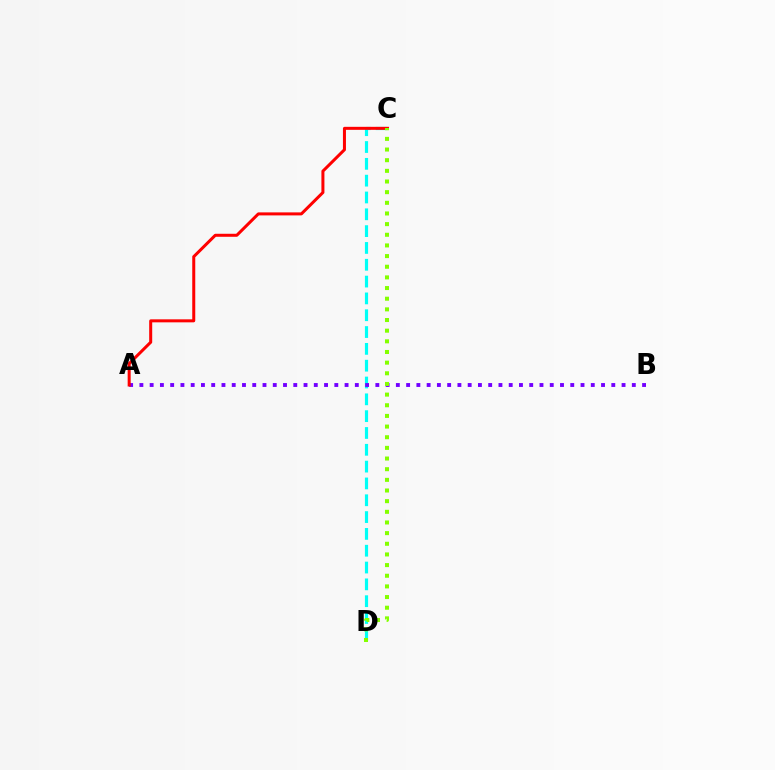{('C', 'D'): [{'color': '#00fff6', 'line_style': 'dashed', 'thickness': 2.29}, {'color': '#84ff00', 'line_style': 'dotted', 'thickness': 2.9}], ('A', 'B'): [{'color': '#7200ff', 'line_style': 'dotted', 'thickness': 2.79}], ('A', 'C'): [{'color': '#ff0000', 'line_style': 'solid', 'thickness': 2.17}]}